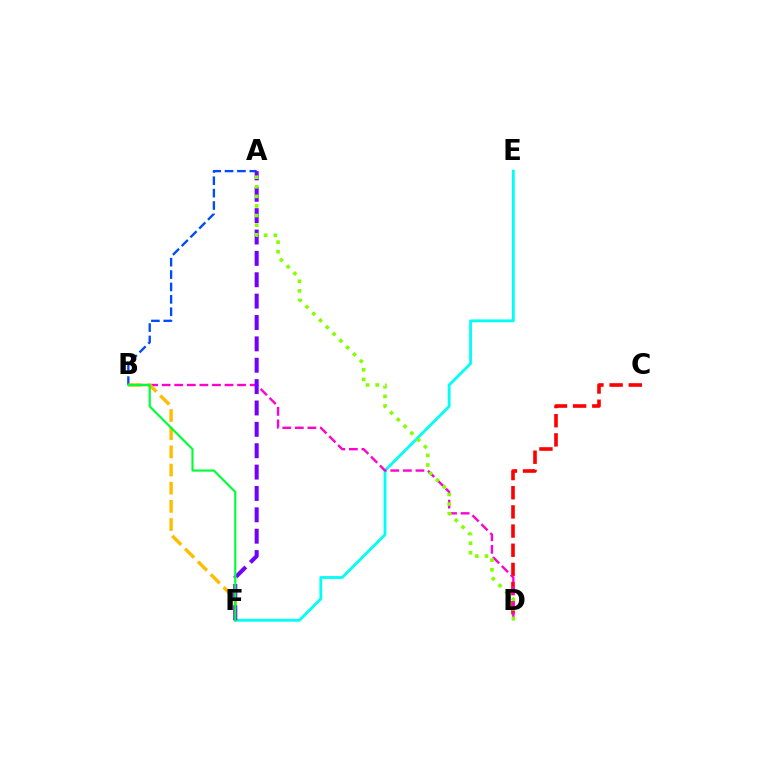{('E', 'F'): [{'color': '#00fff6', 'line_style': 'solid', 'thickness': 2.03}], ('C', 'D'): [{'color': '#ff0000', 'line_style': 'dashed', 'thickness': 2.6}], ('B', 'D'): [{'color': '#ff00cf', 'line_style': 'dashed', 'thickness': 1.71}], ('A', 'B'): [{'color': '#004bff', 'line_style': 'dashed', 'thickness': 1.68}], ('B', 'F'): [{'color': '#ffbd00', 'line_style': 'dashed', 'thickness': 2.47}, {'color': '#00ff39', 'line_style': 'solid', 'thickness': 1.56}], ('A', 'F'): [{'color': '#7200ff', 'line_style': 'dashed', 'thickness': 2.9}], ('A', 'D'): [{'color': '#84ff00', 'line_style': 'dotted', 'thickness': 2.61}]}